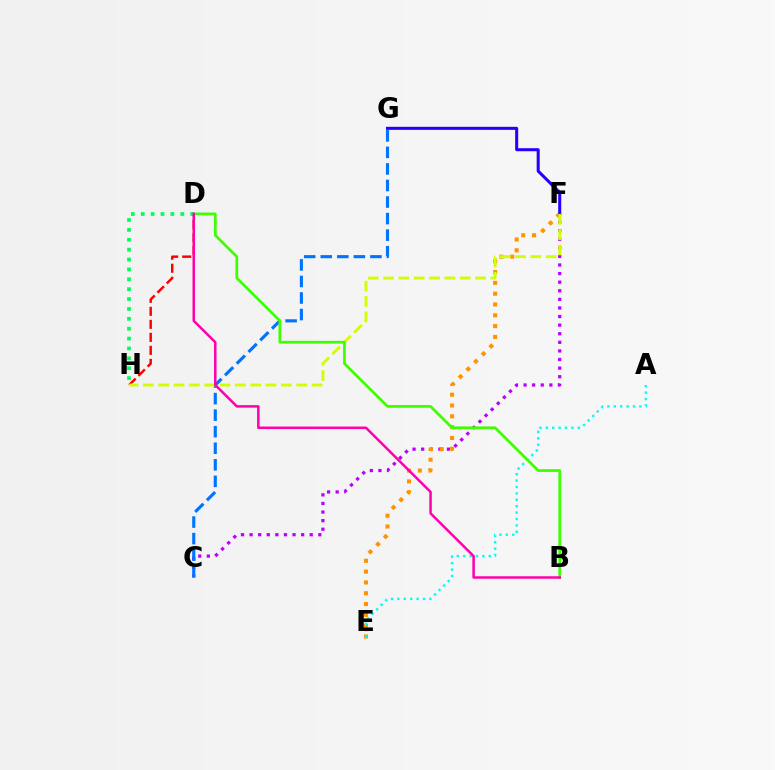{('C', 'F'): [{'color': '#b900ff', 'line_style': 'dotted', 'thickness': 2.33}], ('E', 'F'): [{'color': '#ff9400', 'line_style': 'dotted', 'thickness': 2.94}], ('F', 'G'): [{'color': '#2500ff', 'line_style': 'solid', 'thickness': 2.18}], ('C', 'G'): [{'color': '#0074ff', 'line_style': 'dashed', 'thickness': 2.25}], ('D', 'H'): [{'color': '#ff0000', 'line_style': 'dashed', 'thickness': 1.77}, {'color': '#00ff5c', 'line_style': 'dotted', 'thickness': 2.68}], ('F', 'H'): [{'color': '#d1ff00', 'line_style': 'dashed', 'thickness': 2.08}], ('A', 'E'): [{'color': '#00fff6', 'line_style': 'dotted', 'thickness': 1.74}], ('B', 'D'): [{'color': '#3dff00', 'line_style': 'solid', 'thickness': 1.97}, {'color': '#ff00ac', 'line_style': 'solid', 'thickness': 1.8}]}